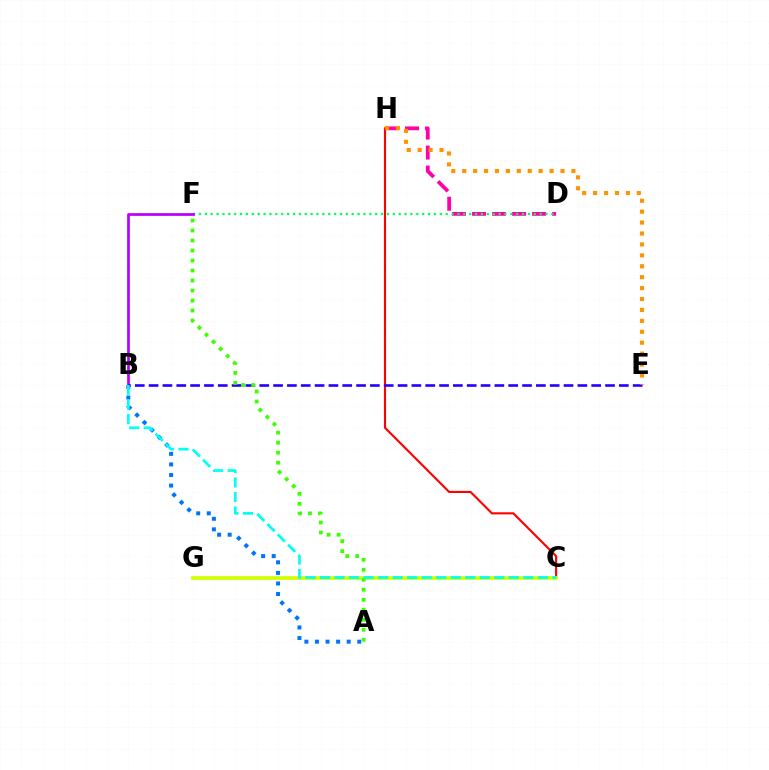{('C', 'H'): [{'color': '#ff0000', 'line_style': 'solid', 'thickness': 1.53}], ('D', 'H'): [{'color': '#ff00ac', 'line_style': 'dashed', 'thickness': 2.72}], ('D', 'F'): [{'color': '#00ff5c', 'line_style': 'dotted', 'thickness': 1.6}], ('A', 'B'): [{'color': '#0074ff', 'line_style': 'dotted', 'thickness': 2.87}], ('B', 'F'): [{'color': '#b900ff', 'line_style': 'solid', 'thickness': 1.97}], ('C', 'G'): [{'color': '#d1ff00', 'line_style': 'solid', 'thickness': 2.67}], ('B', 'E'): [{'color': '#2500ff', 'line_style': 'dashed', 'thickness': 1.88}], ('A', 'F'): [{'color': '#3dff00', 'line_style': 'dotted', 'thickness': 2.72}], ('B', 'C'): [{'color': '#00fff6', 'line_style': 'dashed', 'thickness': 1.97}], ('E', 'H'): [{'color': '#ff9400', 'line_style': 'dotted', 'thickness': 2.97}]}